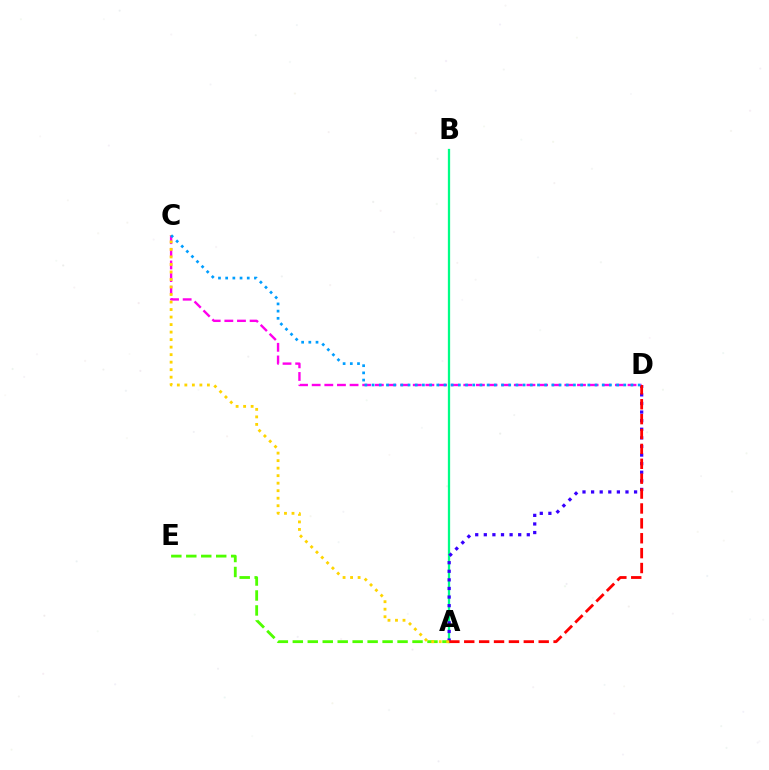{('A', 'E'): [{'color': '#4fff00', 'line_style': 'dashed', 'thickness': 2.03}], ('C', 'D'): [{'color': '#ff00ed', 'line_style': 'dashed', 'thickness': 1.72}, {'color': '#009eff', 'line_style': 'dotted', 'thickness': 1.95}], ('A', 'B'): [{'color': '#00ff86', 'line_style': 'solid', 'thickness': 1.64}], ('A', 'D'): [{'color': '#3700ff', 'line_style': 'dotted', 'thickness': 2.34}, {'color': '#ff0000', 'line_style': 'dashed', 'thickness': 2.02}], ('A', 'C'): [{'color': '#ffd500', 'line_style': 'dotted', 'thickness': 2.04}]}